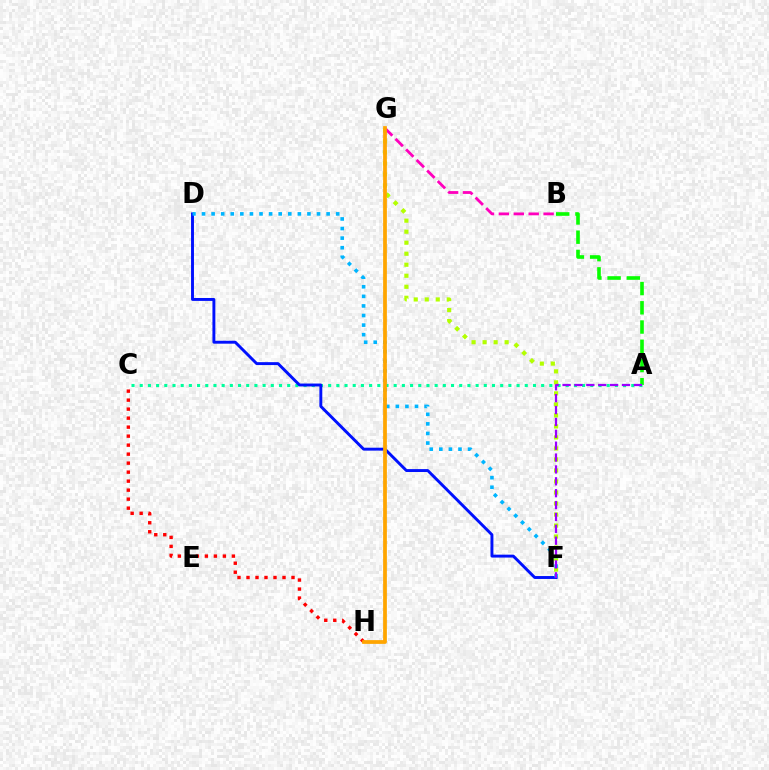{('F', 'G'): [{'color': '#b3ff00', 'line_style': 'dotted', 'thickness': 2.99}], ('B', 'G'): [{'color': '#ff00bd', 'line_style': 'dashed', 'thickness': 2.03}], ('A', 'B'): [{'color': '#08ff00', 'line_style': 'dashed', 'thickness': 2.61}], ('C', 'H'): [{'color': '#ff0000', 'line_style': 'dotted', 'thickness': 2.45}], ('A', 'C'): [{'color': '#00ff9d', 'line_style': 'dotted', 'thickness': 2.23}], ('D', 'F'): [{'color': '#0010ff', 'line_style': 'solid', 'thickness': 2.1}, {'color': '#00b5ff', 'line_style': 'dotted', 'thickness': 2.6}], ('G', 'H'): [{'color': '#ffa500', 'line_style': 'solid', 'thickness': 2.7}], ('A', 'F'): [{'color': '#9b00ff', 'line_style': 'dashed', 'thickness': 1.61}]}